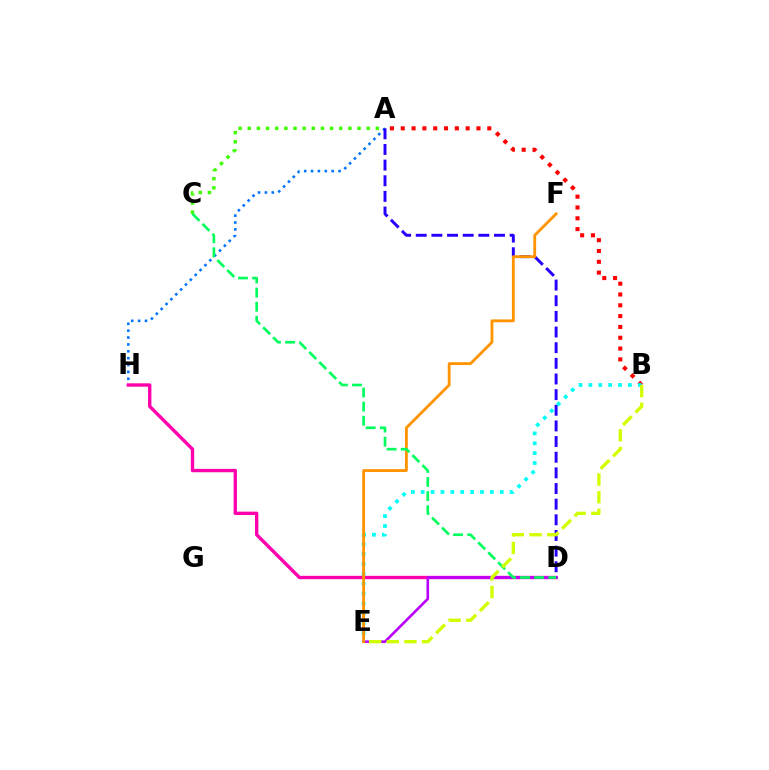{('A', 'B'): [{'color': '#ff0000', 'line_style': 'dotted', 'thickness': 2.94}], ('A', 'C'): [{'color': '#3dff00', 'line_style': 'dotted', 'thickness': 2.49}], ('A', 'H'): [{'color': '#0074ff', 'line_style': 'dotted', 'thickness': 1.87}], ('D', 'H'): [{'color': '#ff00ac', 'line_style': 'solid', 'thickness': 2.42}], ('D', 'E'): [{'color': '#b900ff', 'line_style': 'solid', 'thickness': 1.87}], ('A', 'D'): [{'color': '#2500ff', 'line_style': 'dashed', 'thickness': 2.13}], ('B', 'E'): [{'color': '#00fff6', 'line_style': 'dotted', 'thickness': 2.68}, {'color': '#d1ff00', 'line_style': 'dashed', 'thickness': 2.4}], ('E', 'F'): [{'color': '#ff9400', 'line_style': 'solid', 'thickness': 2.04}], ('C', 'D'): [{'color': '#00ff5c', 'line_style': 'dashed', 'thickness': 1.92}]}